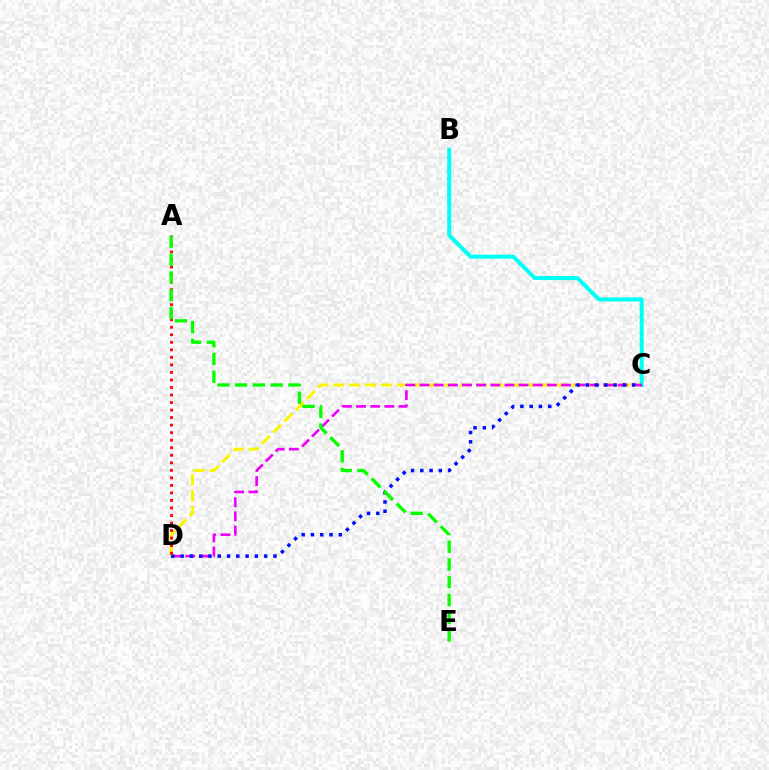{('B', 'C'): [{'color': '#00fff6', 'line_style': 'solid', 'thickness': 2.89}], ('C', 'D'): [{'color': '#fcf500', 'line_style': 'dashed', 'thickness': 2.16}, {'color': '#ee00ff', 'line_style': 'dashed', 'thickness': 1.92}, {'color': '#0010ff', 'line_style': 'dotted', 'thickness': 2.52}], ('A', 'D'): [{'color': '#ff0000', 'line_style': 'dotted', 'thickness': 2.05}], ('A', 'E'): [{'color': '#08ff00', 'line_style': 'dashed', 'thickness': 2.41}]}